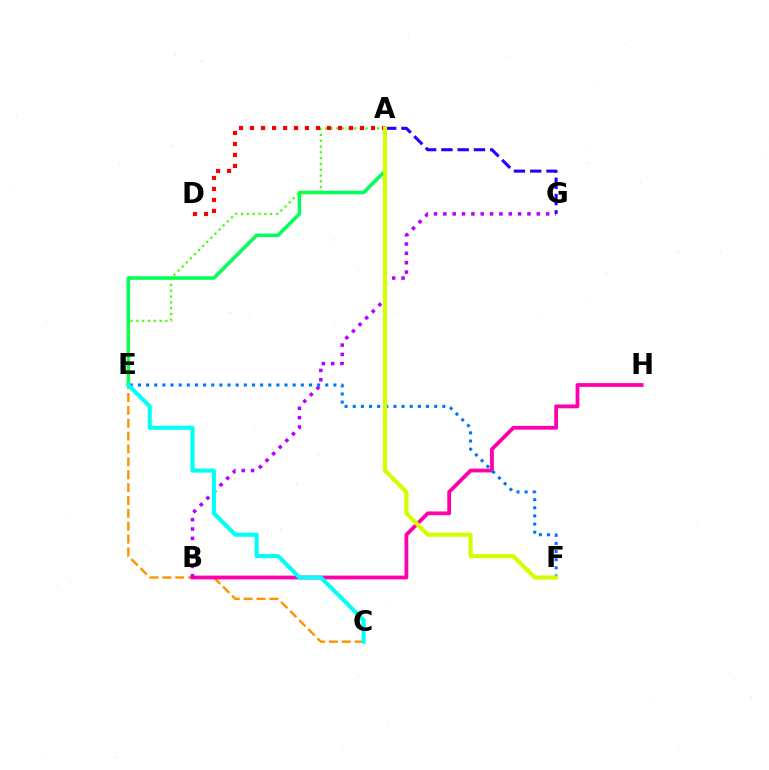{('C', 'E'): [{'color': '#ff9400', 'line_style': 'dashed', 'thickness': 1.75}, {'color': '#00fff6', 'line_style': 'solid', 'thickness': 2.94}], ('B', 'H'): [{'color': '#ff00ac', 'line_style': 'solid', 'thickness': 2.73}], ('B', 'G'): [{'color': '#b900ff', 'line_style': 'dotted', 'thickness': 2.54}], ('E', 'F'): [{'color': '#0074ff', 'line_style': 'dotted', 'thickness': 2.21}], ('A', 'G'): [{'color': '#2500ff', 'line_style': 'dashed', 'thickness': 2.21}], ('A', 'E'): [{'color': '#00ff5c', 'line_style': 'solid', 'thickness': 2.54}, {'color': '#3dff00', 'line_style': 'dotted', 'thickness': 1.58}], ('A', 'D'): [{'color': '#ff0000', 'line_style': 'dotted', 'thickness': 2.99}], ('A', 'F'): [{'color': '#d1ff00', 'line_style': 'solid', 'thickness': 2.99}]}